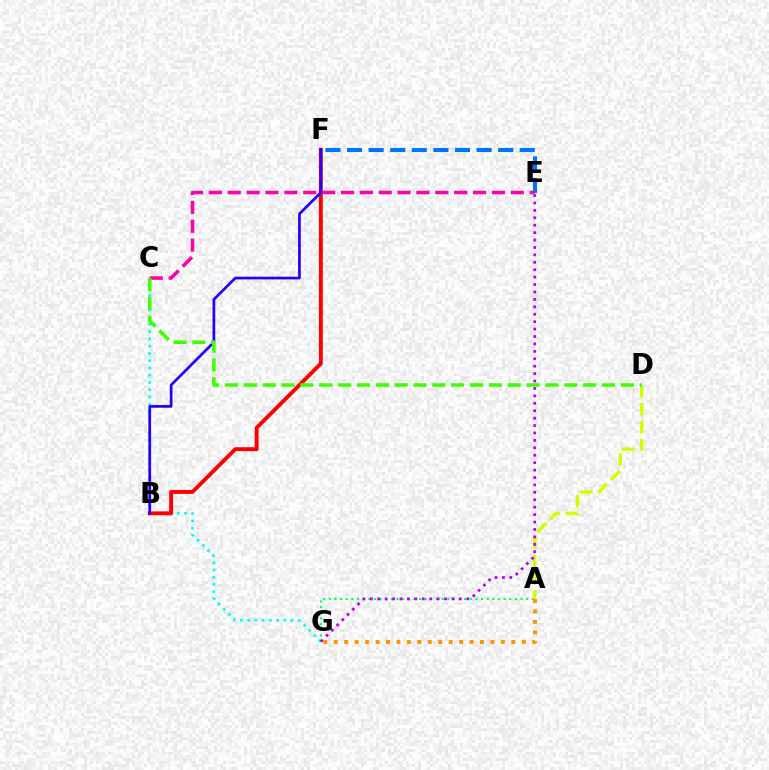{('C', 'G'): [{'color': '#00fff6', 'line_style': 'dotted', 'thickness': 1.97}], ('E', 'F'): [{'color': '#0074ff', 'line_style': 'dashed', 'thickness': 2.93}], ('B', 'F'): [{'color': '#ff0000', 'line_style': 'solid', 'thickness': 2.81}, {'color': '#2500ff', 'line_style': 'solid', 'thickness': 1.96}], ('A', 'G'): [{'color': '#00ff5c', 'line_style': 'dotted', 'thickness': 1.53}, {'color': '#ff9400', 'line_style': 'dotted', 'thickness': 2.84}], ('A', 'D'): [{'color': '#d1ff00', 'line_style': 'dashed', 'thickness': 2.44}], ('C', 'E'): [{'color': '#ff00ac', 'line_style': 'dashed', 'thickness': 2.56}], ('E', 'G'): [{'color': '#b900ff', 'line_style': 'dotted', 'thickness': 2.02}], ('C', 'D'): [{'color': '#3dff00', 'line_style': 'dashed', 'thickness': 2.56}]}